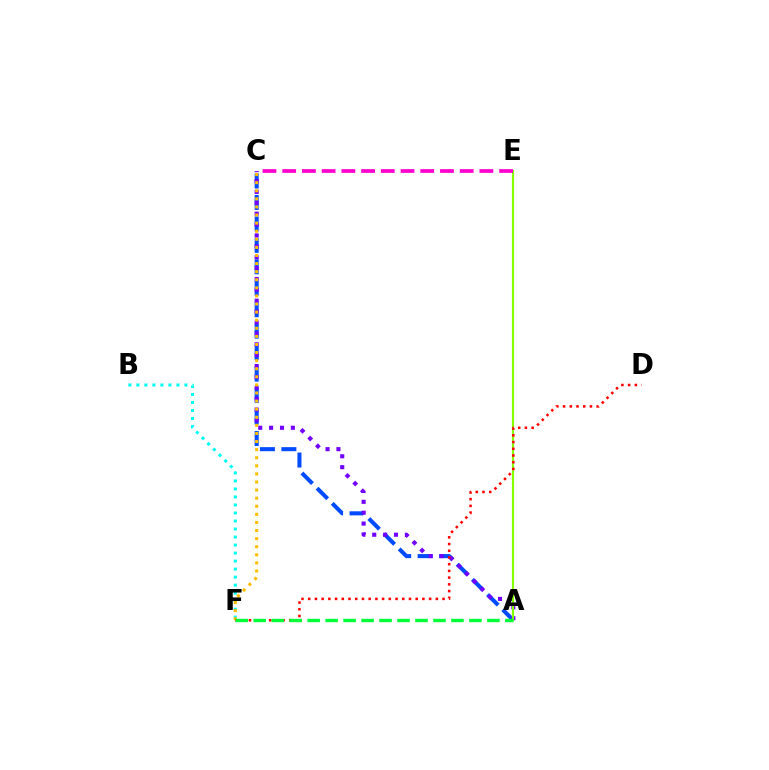{('A', 'C'): [{'color': '#004bff', 'line_style': 'dashed', 'thickness': 2.91}, {'color': '#7200ff', 'line_style': 'dotted', 'thickness': 2.96}], ('B', 'F'): [{'color': '#00fff6', 'line_style': 'dotted', 'thickness': 2.18}], ('A', 'E'): [{'color': '#84ff00', 'line_style': 'solid', 'thickness': 1.55}], ('C', 'F'): [{'color': '#ffbd00', 'line_style': 'dotted', 'thickness': 2.2}], ('C', 'E'): [{'color': '#ff00cf', 'line_style': 'dashed', 'thickness': 2.68}], ('D', 'F'): [{'color': '#ff0000', 'line_style': 'dotted', 'thickness': 1.83}], ('A', 'F'): [{'color': '#00ff39', 'line_style': 'dashed', 'thickness': 2.44}]}